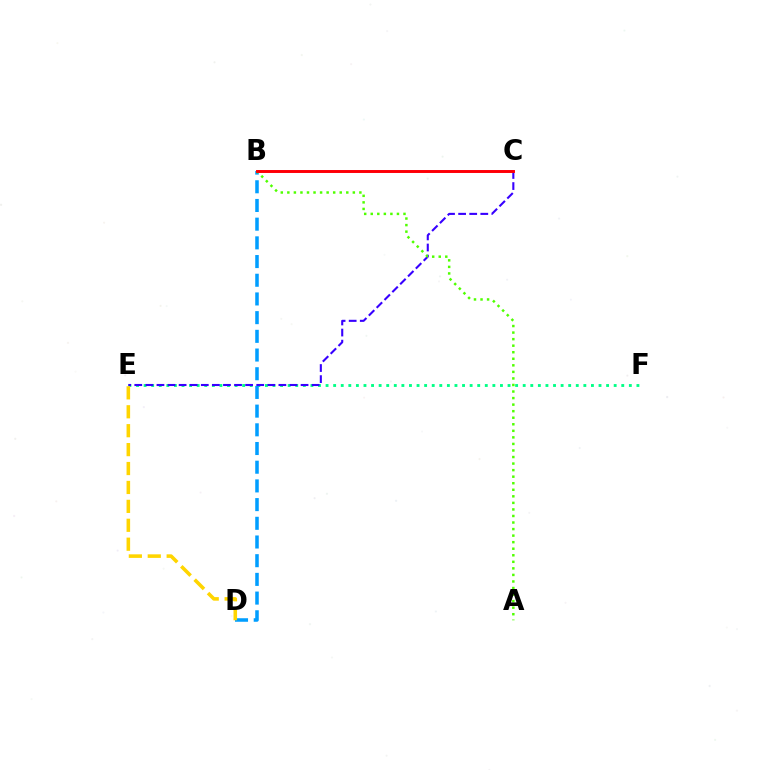{('B', 'C'): [{'color': '#ff00ed', 'line_style': 'solid', 'thickness': 1.97}, {'color': '#ff0000', 'line_style': 'solid', 'thickness': 2.06}], ('E', 'F'): [{'color': '#00ff86', 'line_style': 'dotted', 'thickness': 2.06}], ('B', 'D'): [{'color': '#009eff', 'line_style': 'dashed', 'thickness': 2.54}], ('C', 'E'): [{'color': '#3700ff', 'line_style': 'dashed', 'thickness': 1.51}], ('D', 'E'): [{'color': '#ffd500', 'line_style': 'dashed', 'thickness': 2.57}], ('A', 'B'): [{'color': '#4fff00', 'line_style': 'dotted', 'thickness': 1.78}]}